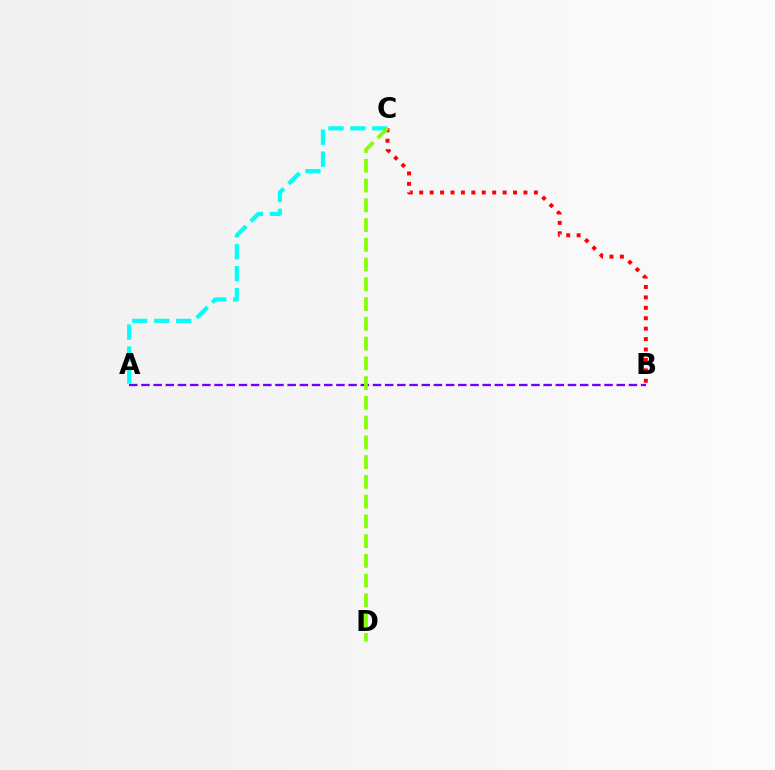{('B', 'C'): [{'color': '#ff0000', 'line_style': 'dotted', 'thickness': 2.83}], ('A', 'B'): [{'color': '#7200ff', 'line_style': 'dashed', 'thickness': 1.66}], ('A', 'C'): [{'color': '#00fff6', 'line_style': 'dashed', 'thickness': 2.98}], ('C', 'D'): [{'color': '#84ff00', 'line_style': 'dashed', 'thickness': 2.68}]}